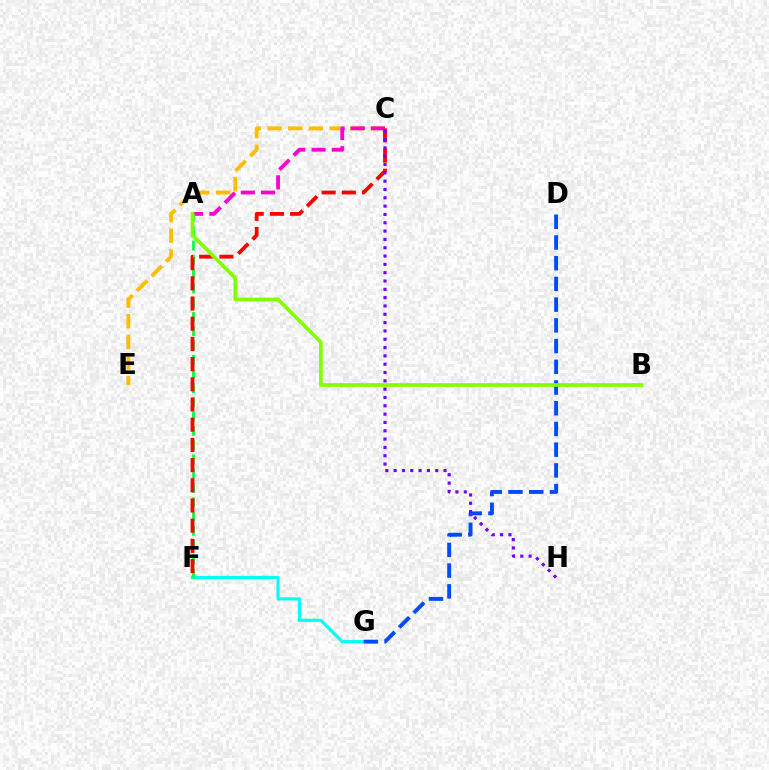{('C', 'E'): [{'color': '#ffbd00', 'line_style': 'dashed', 'thickness': 2.8}], ('F', 'G'): [{'color': '#00fff6', 'line_style': 'solid', 'thickness': 2.27}], ('A', 'C'): [{'color': '#ff00cf', 'line_style': 'dashed', 'thickness': 2.74}], ('A', 'F'): [{'color': '#00ff39', 'line_style': 'dashed', 'thickness': 1.94}], ('D', 'G'): [{'color': '#004bff', 'line_style': 'dashed', 'thickness': 2.81}], ('C', 'F'): [{'color': '#ff0000', 'line_style': 'dashed', 'thickness': 2.74}], ('A', 'B'): [{'color': '#84ff00', 'line_style': 'solid', 'thickness': 2.66}], ('C', 'H'): [{'color': '#7200ff', 'line_style': 'dotted', 'thickness': 2.26}]}